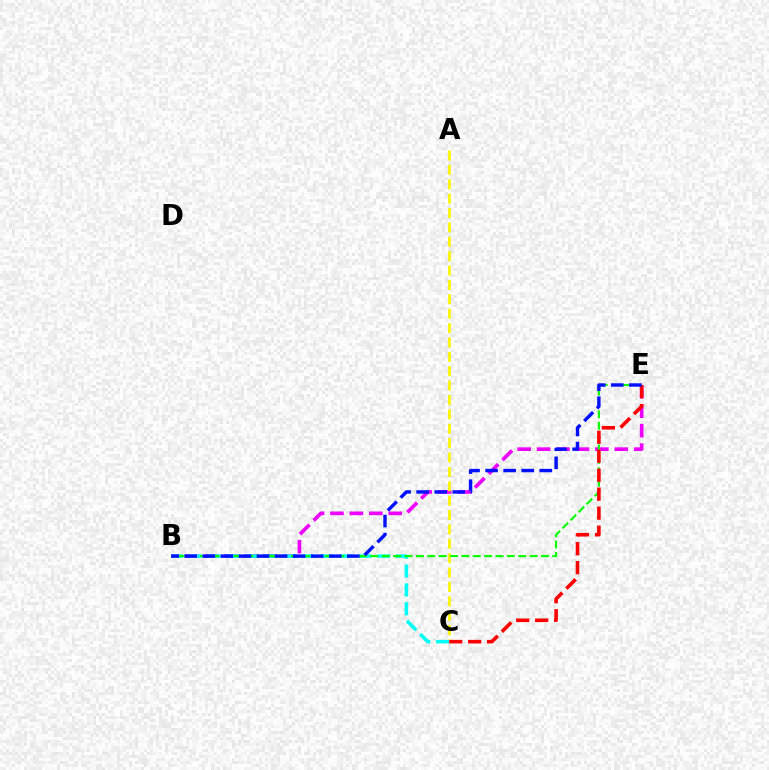{('B', 'E'): [{'color': '#ee00ff', 'line_style': 'dashed', 'thickness': 2.64}, {'color': '#08ff00', 'line_style': 'dashed', 'thickness': 1.54}, {'color': '#0010ff', 'line_style': 'dashed', 'thickness': 2.45}], ('A', 'C'): [{'color': '#fcf500', 'line_style': 'dashed', 'thickness': 1.95}], ('B', 'C'): [{'color': '#00fff6', 'line_style': 'dashed', 'thickness': 2.56}], ('C', 'E'): [{'color': '#ff0000', 'line_style': 'dashed', 'thickness': 2.58}]}